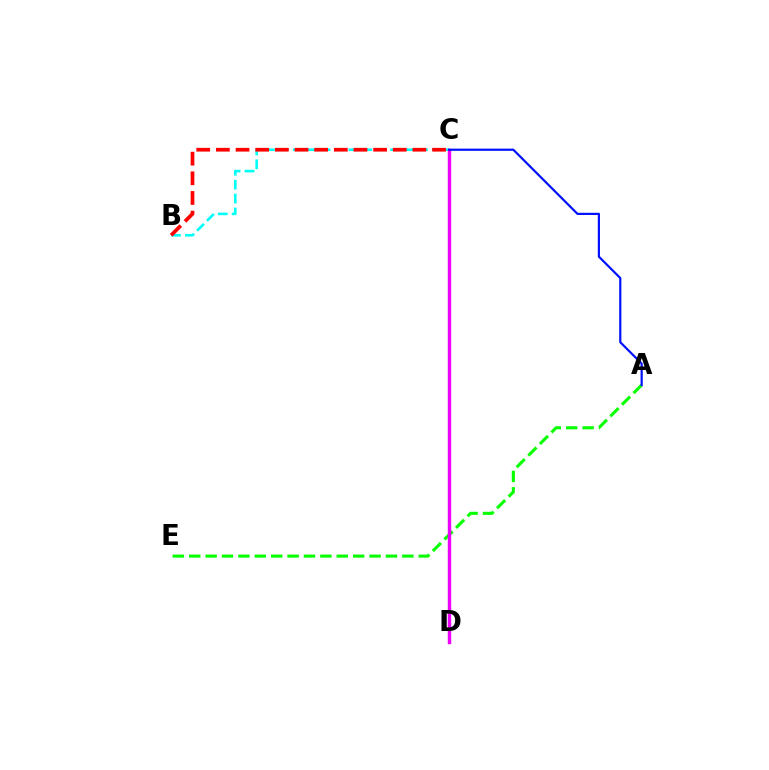{('B', 'C'): [{'color': '#00fff6', 'line_style': 'dashed', 'thickness': 1.89}, {'color': '#ff0000', 'line_style': 'dashed', 'thickness': 2.67}], ('A', 'E'): [{'color': '#08ff00', 'line_style': 'dashed', 'thickness': 2.23}], ('C', 'D'): [{'color': '#fcf500', 'line_style': 'dotted', 'thickness': 1.6}, {'color': '#ee00ff', 'line_style': 'solid', 'thickness': 2.47}], ('A', 'C'): [{'color': '#0010ff', 'line_style': 'solid', 'thickness': 1.57}]}